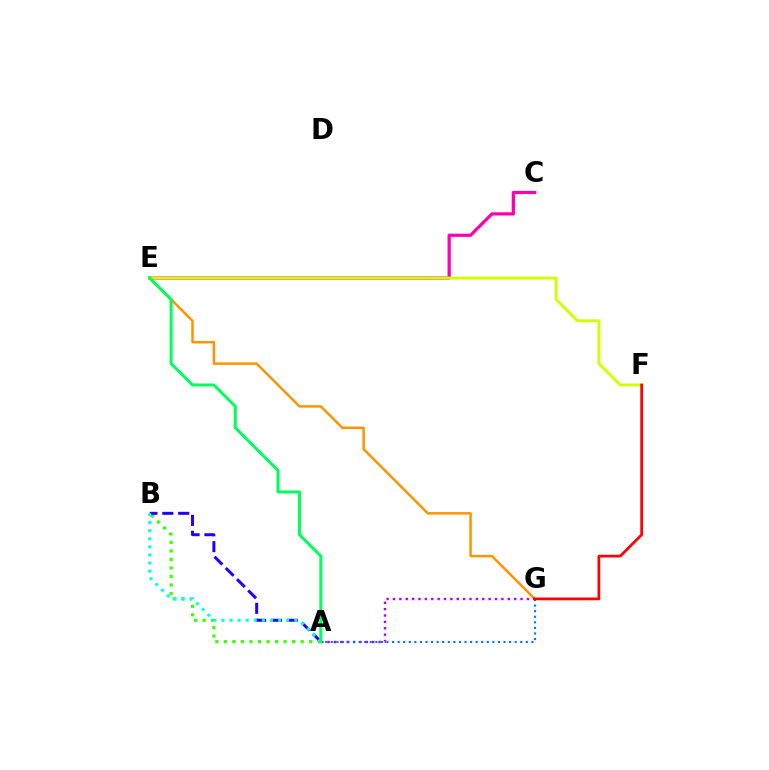{('A', 'B'): [{'color': '#3dff00', 'line_style': 'dotted', 'thickness': 2.32}, {'color': '#2500ff', 'line_style': 'dashed', 'thickness': 2.16}, {'color': '#00fff6', 'line_style': 'dotted', 'thickness': 2.2}], ('C', 'E'): [{'color': '#ff00ac', 'line_style': 'solid', 'thickness': 2.32}], ('E', 'G'): [{'color': '#ff9400', 'line_style': 'solid', 'thickness': 1.8}], ('A', 'G'): [{'color': '#b900ff', 'line_style': 'dotted', 'thickness': 1.73}, {'color': '#0074ff', 'line_style': 'dotted', 'thickness': 1.51}], ('E', 'F'): [{'color': '#d1ff00', 'line_style': 'solid', 'thickness': 2.12}], ('F', 'G'): [{'color': '#ff0000', 'line_style': 'solid', 'thickness': 1.98}], ('A', 'E'): [{'color': '#00ff5c', 'line_style': 'solid', 'thickness': 2.18}]}